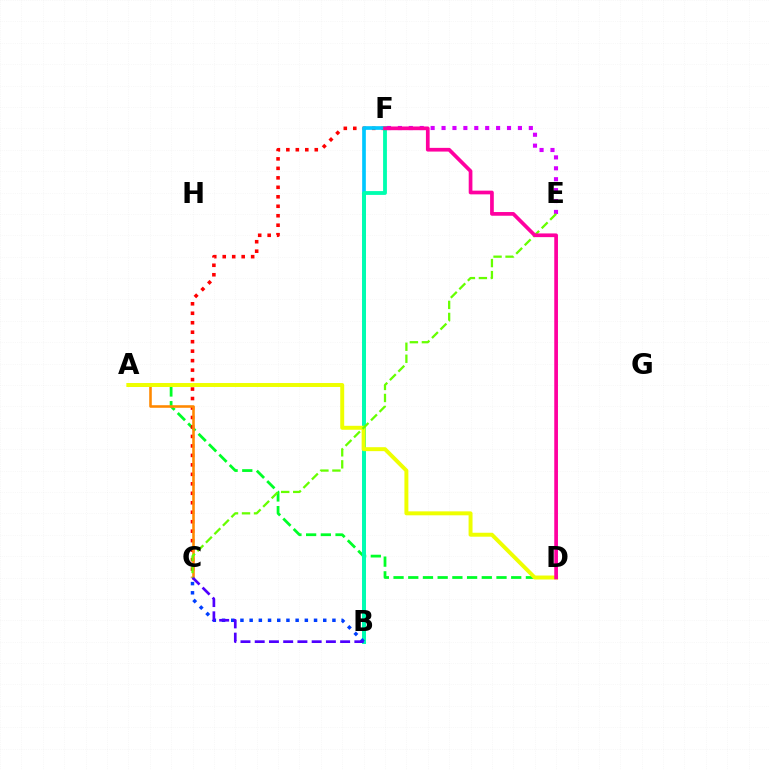{('A', 'D'): [{'color': '#00ff27', 'line_style': 'dashed', 'thickness': 2.0}, {'color': '#eeff00', 'line_style': 'solid', 'thickness': 2.85}], ('C', 'F'): [{'color': '#ff0000', 'line_style': 'dotted', 'thickness': 2.57}], ('B', 'F'): [{'color': '#00c7ff', 'line_style': 'solid', 'thickness': 2.64}, {'color': '#00ffaf', 'line_style': 'solid', 'thickness': 2.75}], ('B', 'C'): [{'color': '#003fff', 'line_style': 'dotted', 'thickness': 2.5}, {'color': '#4f00ff', 'line_style': 'dashed', 'thickness': 1.93}], ('E', 'F'): [{'color': '#d600ff', 'line_style': 'dotted', 'thickness': 2.96}], ('A', 'C'): [{'color': '#ff8800', 'line_style': 'solid', 'thickness': 1.85}], ('C', 'E'): [{'color': '#66ff00', 'line_style': 'dashed', 'thickness': 1.63}], ('D', 'F'): [{'color': '#ff00a0', 'line_style': 'solid', 'thickness': 2.67}]}